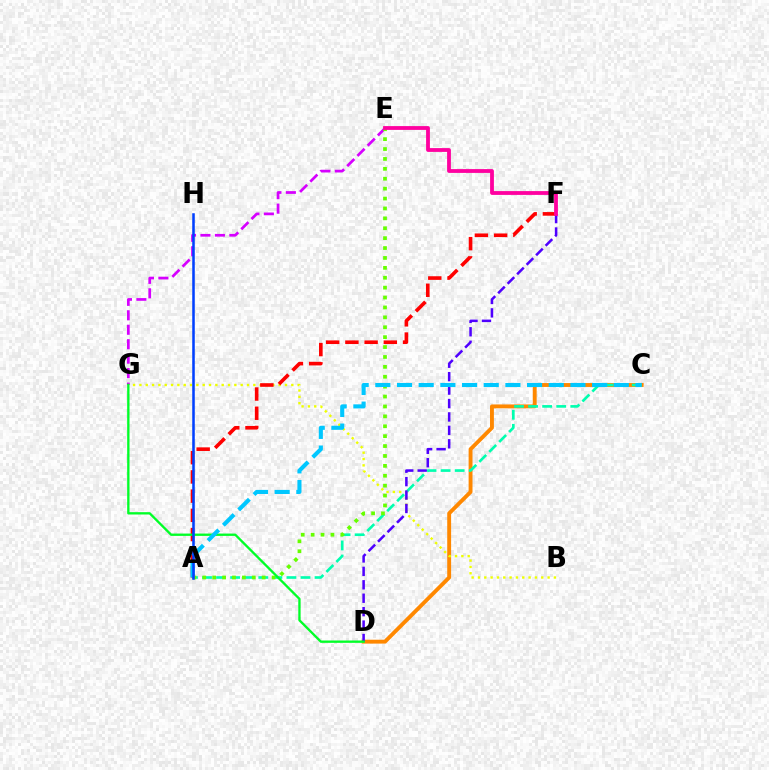{('C', 'D'): [{'color': '#ff8800', 'line_style': 'solid', 'thickness': 2.8}], ('E', 'G'): [{'color': '#d600ff', 'line_style': 'dashed', 'thickness': 1.96}], ('B', 'G'): [{'color': '#eeff00', 'line_style': 'dotted', 'thickness': 1.72}], ('A', 'C'): [{'color': '#00ffaf', 'line_style': 'dashed', 'thickness': 1.91}, {'color': '#00c7ff', 'line_style': 'dashed', 'thickness': 2.94}], ('A', 'E'): [{'color': '#66ff00', 'line_style': 'dotted', 'thickness': 2.69}], ('D', 'F'): [{'color': '#4f00ff', 'line_style': 'dashed', 'thickness': 1.82}], ('A', 'F'): [{'color': '#ff0000', 'line_style': 'dashed', 'thickness': 2.61}], ('D', 'G'): [{'color': '#00ff27', 'line_style': 'solid', 'thickness': 1.68}], ('A', 'H'): [{'color': '#003fff', 'line_style': 'solid', 'thickness': 1.83}], ('E', 'F'): [{'color': '#ff00a0', 'line_style': 'solid', 'thickness': 2.74}]}